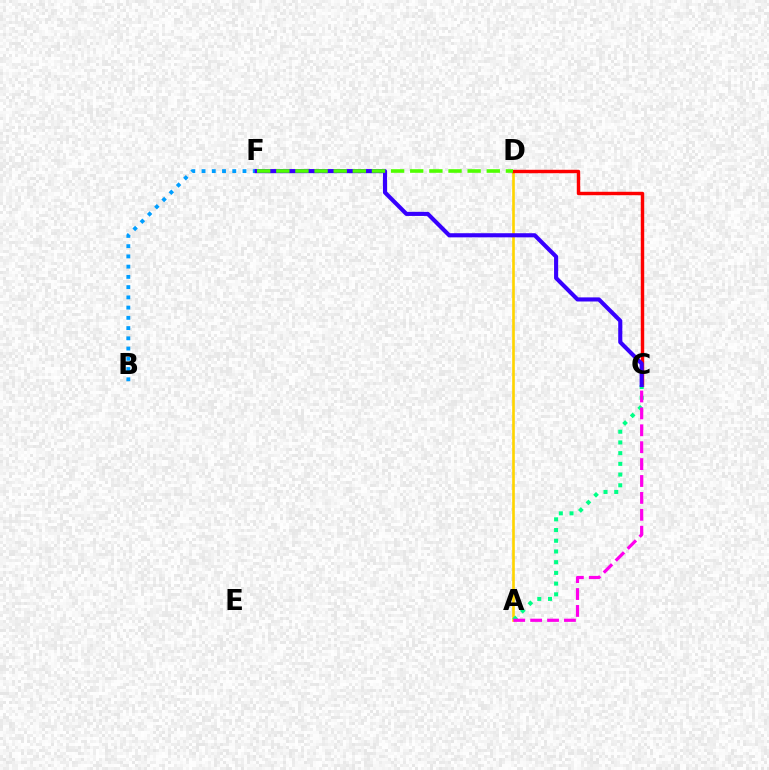{('A', 'D'): [{'color': '#ffd500', 'line_style': 'solid', 'thickness': 1.91}], ('C', 'D'): [{'color': '#ff0000', 'line_style': 'solid', 'thickness': 2.47}], ('A', 'C'): [{'color': '#00ff86', 'line_style': 'dotted', 'thickness': 2.91}, {'color': '#ff00ed', 'line_style': 'dashed', 'thickness': 2.3}], ('B', 'F'): [{'color': '#009eff', 'line_style': 'dotted', 'thickness': 2.78}], ('C', 'F'): [{'color': '#3700ff', 'line_style': 'solid', 'thickness': 2.96}], ('D', 'F'): [{'color': '#4fff00', 'line_style': 'dashed', 'thickness': 2.6}]}